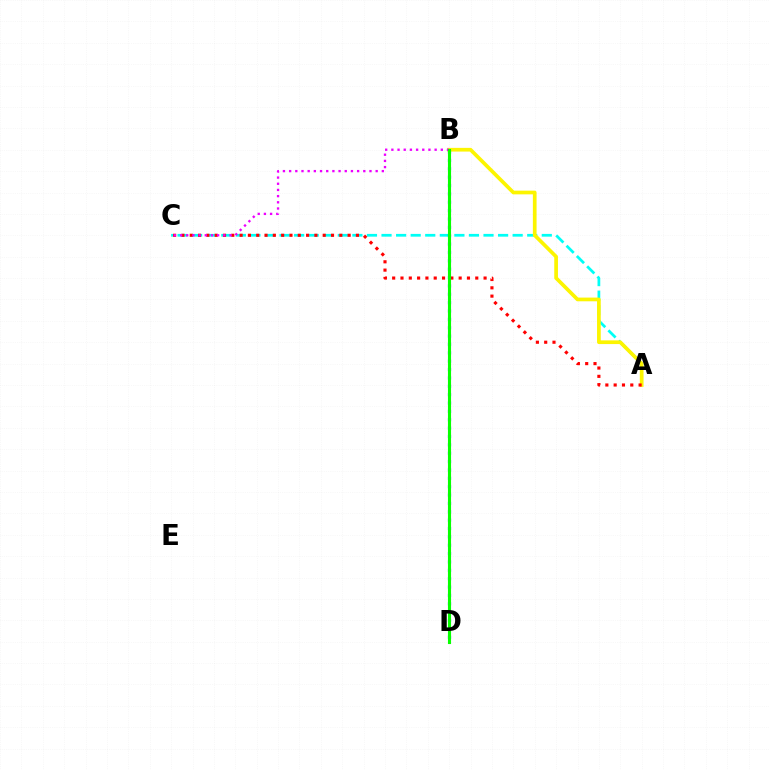{('A', 'C'): [{'color': '#00fff6', 'line_style': 'dashed', 'thickness': 1.98}, {'color': '#ff0000', 'line_style': 'dotted', 'thickness': 2.26}], ('A', 'B'): [{'color': '#fcf500', 'line_style': 'solid', 'thickness': 2.67}], ('B', 'C'): [{'color': '#ee00ff', 'line_style': 'dotted', 'thickness': 1.68}], ('B', 'D'): [{'color': '#0010ff', 'line_style': 'dotted', 'thickness': 2.27}, {'color': '#08ff00', 'line_style': 'solid', 'thickness': 2.23}]}